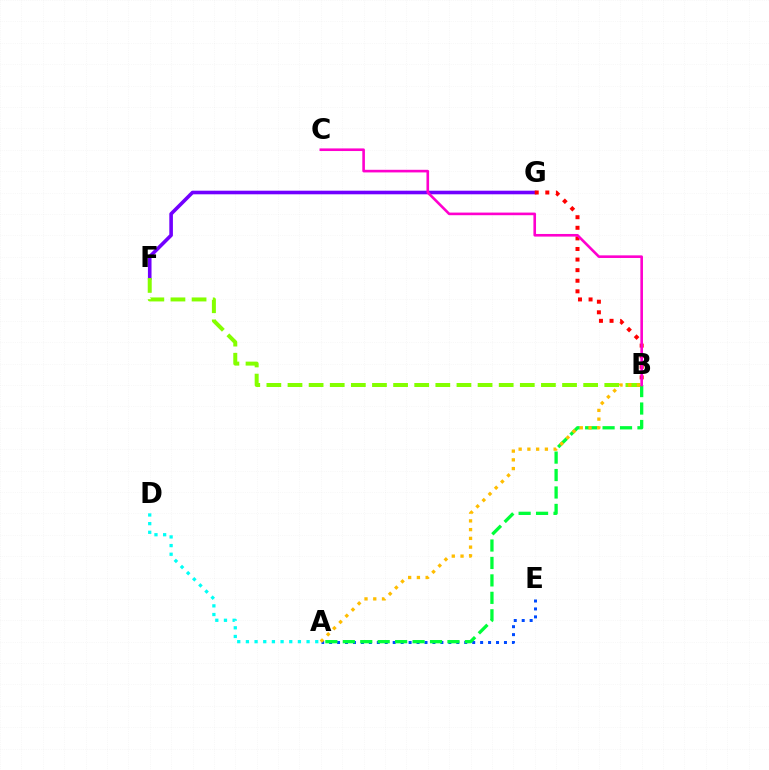{('F', 'G'): [{'color': '#7200ff', 'line_style': 'solid', 'thickness': 2.59}], ('A', 'E'): [{'color': '#004bff', 'line_style': 'dotted', 'thickness': 2.16}], ('A', 'B'): [{'color': '#00ff39', 'line_style': 'dashed', 'thickness': 2.37}, {'color': '#ffbd00', 'line_style': 'dotted', 'thickness': 2.38}], ('B', 'F'): [{'color': '#84ff00', 'line_style': 'dashed', 'thickness': 2.87}], ('A', 'D'): [{'color': '#00fff6', 'line_style': 'dotted', 'thickness': 2.35}], ('B', 'G'): [{'color': '#ff0000', 'line_style': 'dotted', 'thickness': 2.88}], ('B', 'C'): [{'color': '#ff00cf', 'line_style': 'solid', 'thickness': 1.88}]}